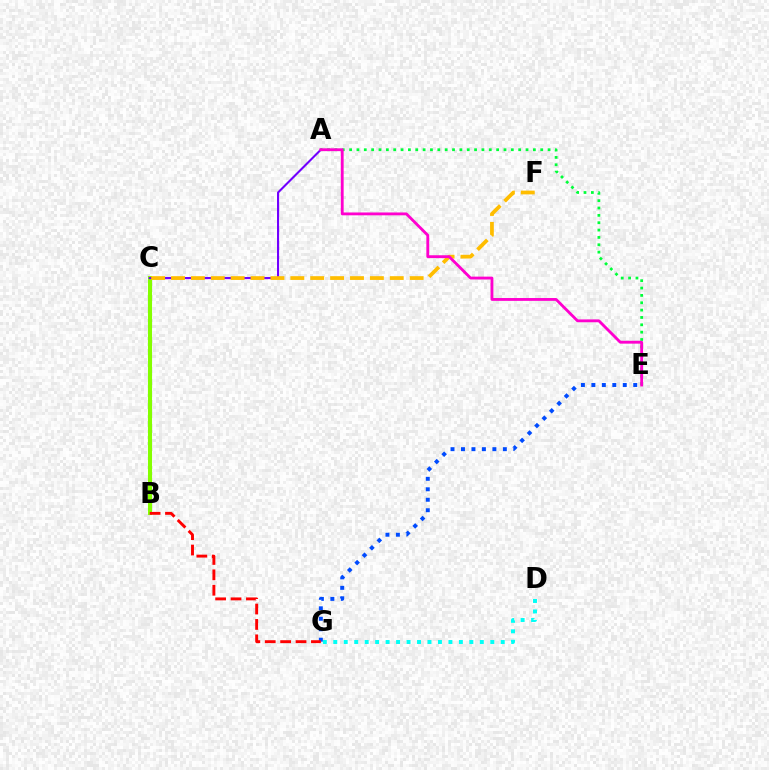{('B', 'C'): [{'color': '#84ff00', 'line_style': 'solid', 'thickness': 2.93}], ('A', 'E'): [{'color': '#00ff39', 'line_style': 'dotted', 'thickness': 2.0}, {'color': '#ff00cf', 'line_style': 'solid', 'thickness': 2.05}], ('D', 'G'): [{'color': '#00fff6', 'line_style': 'dotted', 'thickness': 2.84}], ('A', 'C'): [{'color': '#7200ff', 'line_style': 'solid', 'thickness': 1.5}], ('C', 'F'): [{'color': '#ffbd00', 'line_style': 'dashed', 'thickness': 2.7}], ('E', 'G'): [{'color': '#004bff', 'line_style': 'dotted', 'thickness': 2.84}], ('B', 'G'): [{'color': '#ff0000', 'line_style': 'dashed', 'thickness': 2.09}]}